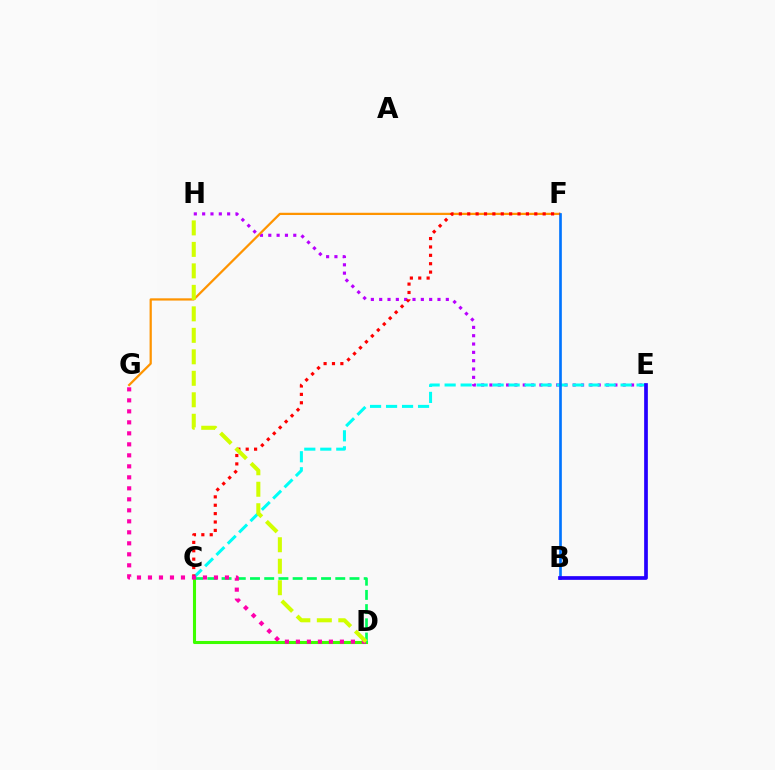{('E', 'H'): [{'color': '#b900ff', 'line_style': 'dotted', 'thickness': 2.26}], ('C', 'D'): [{'color': '#3dff00', 'line_style': 'solid', 'thickness': 2.21}, {'color': '#00ff5c', 'line_style': 'dashed', 'thickness': 1.93}], ('F', 'G'): [{'color': '#ff9400', 'line_style': 'solid', 'thickness': 1.62}], ('C', 'E'): [{'color': '#00fff6', 'line_style': 'dashed', 'thickness': 2.17}], ('B', 'F'): [{'color': '#0074ff', 'line_style': 'solid', 'thickness': 1.92}], ('C', 'F'): [{'color': '#ff0000', 'line_style': 'dotted', 'thickness': 2.28}], ('B', 'E'): [{'color': '#2500ff', 'line_style': 'solid', 'thickness': 2.67}], ('D', 'G'): [{'color': '#ff00ac', 'line_style': 'dotted', 'thickness': 2.99}], ('D', 'H'): [{'color': '#d1ff00', 'line_style': 'dashed', 'thickness': 2.92}]}